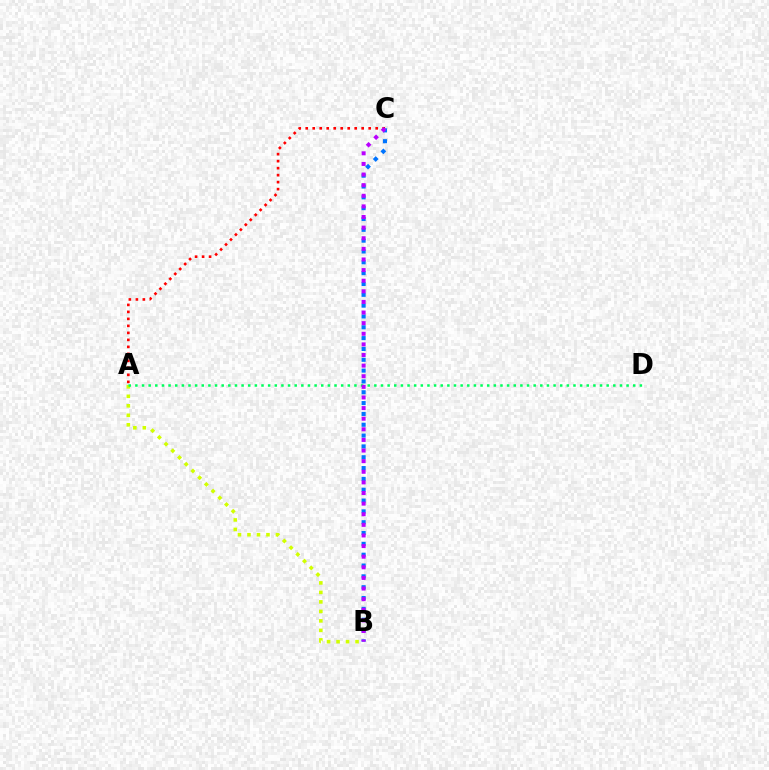{('A', 'B'): [{'color': '#d1ff00', 'line_style': 'dotted', 'thickness': 2.58}], ('A', 'C'): [{'color': '#ff0000', 'line_style': 'dotted', 'thickness': 1.9}], ('B', 'C'): [{'color': '#0074ff', 'line_style': 'dotted', 'thickness': 2.94}, {'color': '#b900ff', 'line_style': 'dotted', 'thickness': 2.88}], ('A', 'D'): [{'color': '#00ff5c', 'line_style': 'dotted', 'thickness': 1.8}]}